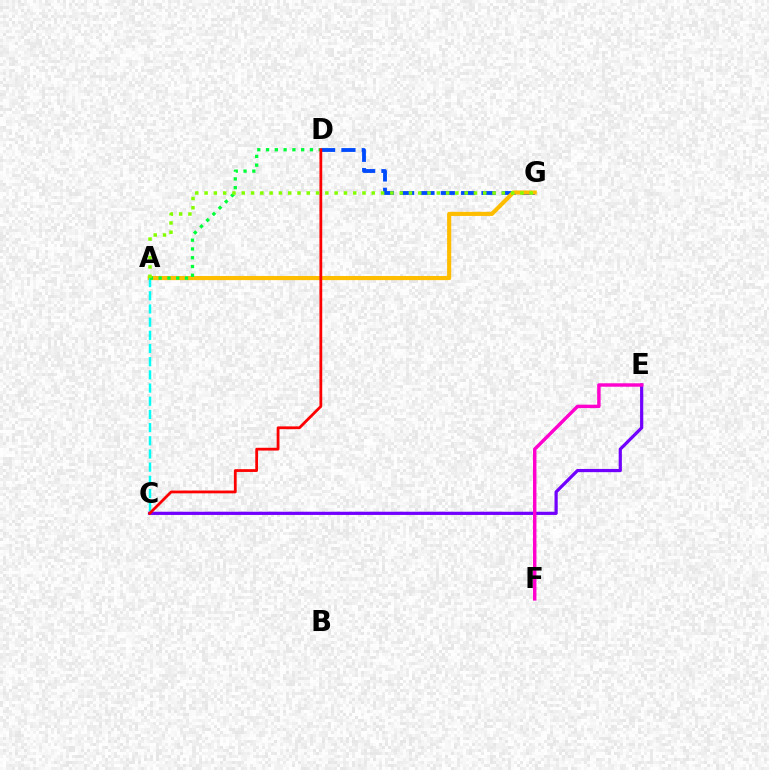{('D', 'G'): [{'color': '#004bff', 'line_style': 'dashed', 'thickness': 2.76}], ('A', 'G'): [{'color': '#ffbd00', 'line_style': 'solid', 'thickness': 2.97}, {'color': '#84ff00', 'line_style': 'dotted', 'thickness': 2.52}], ('A', 'C'): [{'color': '#00fff6', 'line_style': 'dashed', 'thickness': 1.79}], ('C', 'E'): [{'color': '#7200ff', 'line_style': 'solid', 'thickness': 2.31}], ('A', 'D'): [{'color': '#00ff39', 'line_style': 'dotted', 'thickness': 2.39}], ('C', 'D'): [{'color': '#ff0000', 'line_style': 'solid', 'thickness': 2.0}], ('E', 'F'): [{'color': '#ff00cf', 'line_style': 'solid', 'thickness': 2.47}]}